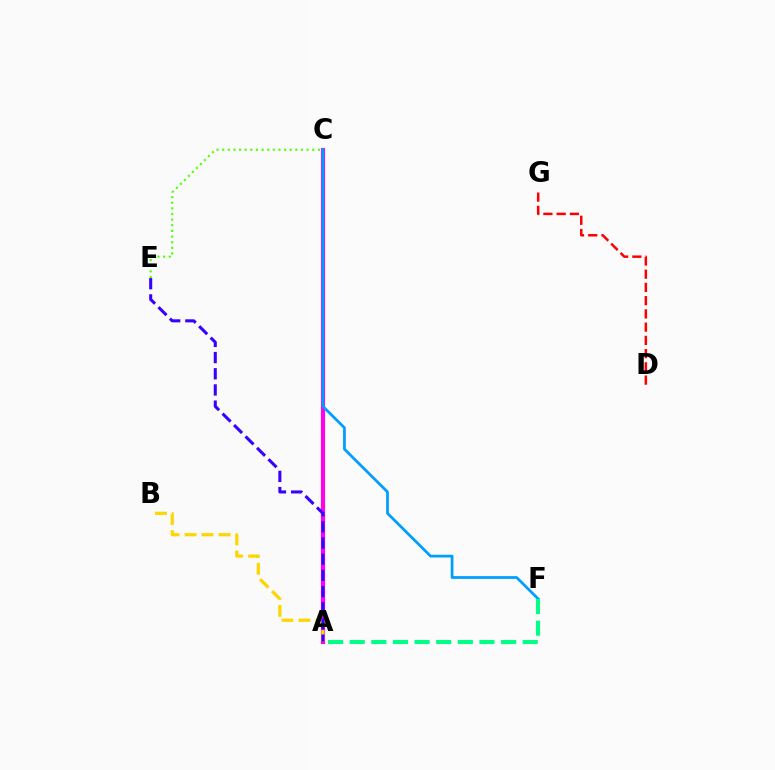{('A', 'C'): [{'color': '#ff00ed', 'line_style': 'solid', 'thickness': 2.99}], ('C', 'E'): [{'color': '#4fff00', 'line_style': 'dotted', 'thickness': 1.53}], ('C', 'F'): [{'color': '#009eff', 'line_style': 'solid', 'thickness': 1.98}], ('D', 'G'): [{'color': '#ff0000', 'line_style': 'dashed', 'thickness': 1.8}], ('A', 'B'): [{'color': '#ffd500', 'line_style': 'dashed', 'thickness': 2.31}], ('A', 'F'): [{'color': '#00ff86', 'line_style': 'dashed', 'thickness': 2.94}], ('A', 'E'): [{'color': '#3700ff', 'line_style': 'dashed', 'thickness': 2.2}]}